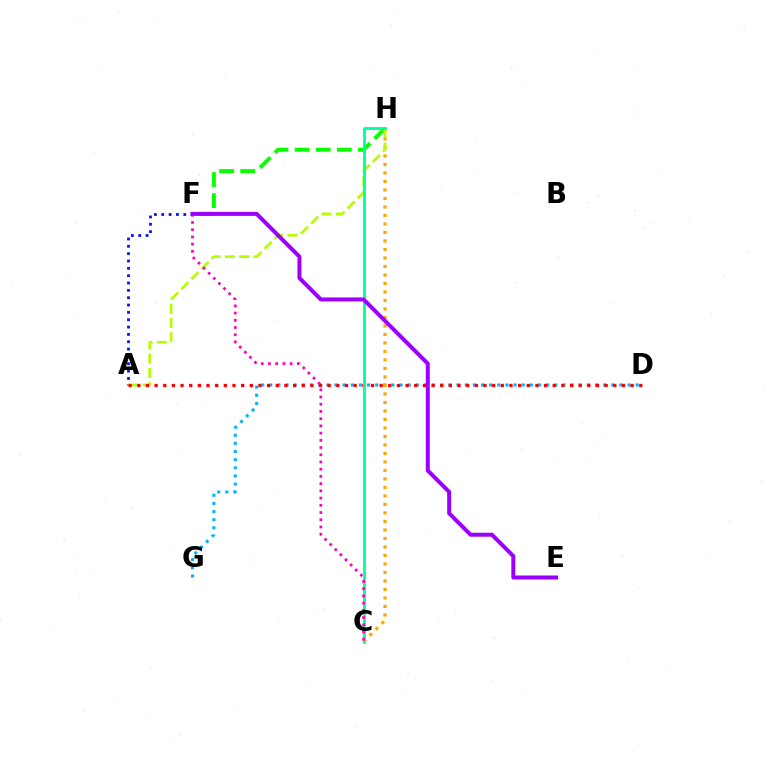{('A', 'F'): [{'color': '#0010ff', 'line_style': 'dotted', 'thickness': 1.99}], ('D', 'G'): [{'color': '#00b5ff', 'line_style': 'dotted', 'thickness': 2.21}], ('F', 'H'): [{'color': '#08ff00', 'line_style': 'dashed', 'thickness': 2.87}], ('C', 'H'): [{'color': '#ffa500', 'line_style': 'dotted', 'thickness': 2.31}, {'color': '#00ff9d', 'line_style': 'solid', 'thickness': 2.04}], ('A', 'H'): [{'color': '#b3ff00', 'line_style': 'dashed', 'thickness': 1.94}], ('A', 'D'): [{'color': '#ff0000', 'line_style': 'dotted', 'thickness': 2.35}], ('C', 'F'): [{'color': '#ff00bd', 'line_style': 'dotted', 'thickness': 1.96}], ('E', 'F'): [{'color': '#9b00ff', 'line_style': 'solid', 'thickness': 2.88}]}